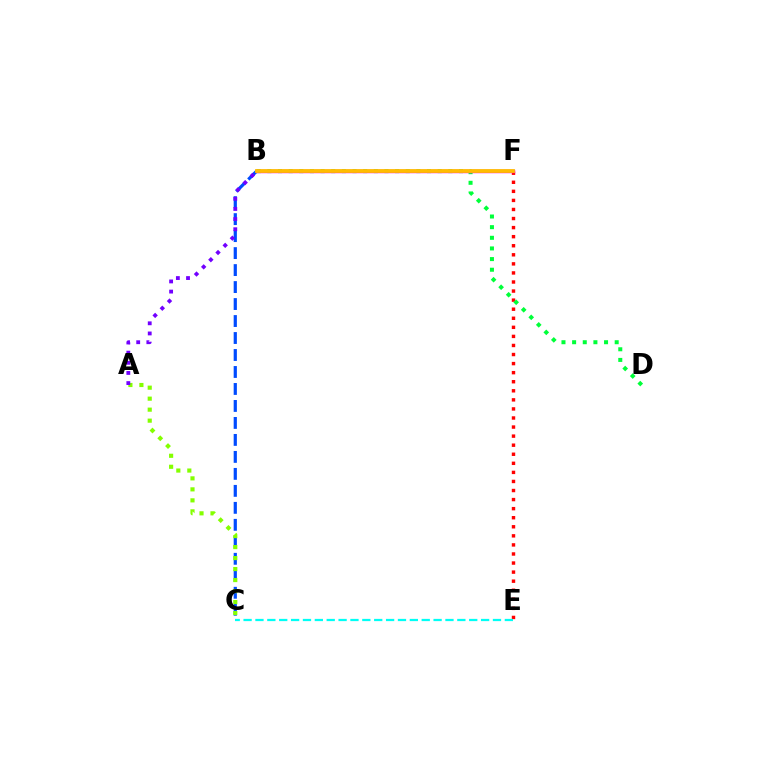{('B', 'C'): [{'color': '#004bff', 'line_style': 'dashed', 'thickness': 2.31}], ('A', 'C'): [{'color': '#84ff00', 'line_style': 'dotted', 'thickness': 2.99}], ('E', 'F'): [{'color': '#ff0000', 'line_style': 'dotted', 'thickness': 2.46}], ('B', 'D'): [{'color': '#00ff39', 'line_style': 'dotted', 'thickness': 2.89}], ('C', 'E'): [{'color': '#00fff6', 'line_style': 'dashed', 'thickness': 1.61}], ('B', 'F'): [{'color': '#ff00cf', 'line_style': 'solid', 'thickness': 2.46}, {'color': '#ffbd00', 'line_style': 'solid', 'thickness': 2.72}], ('A', 'B'): [{'color': '#7200ff', 'line_style': 'dotted', 'thickness': 2.76}]}